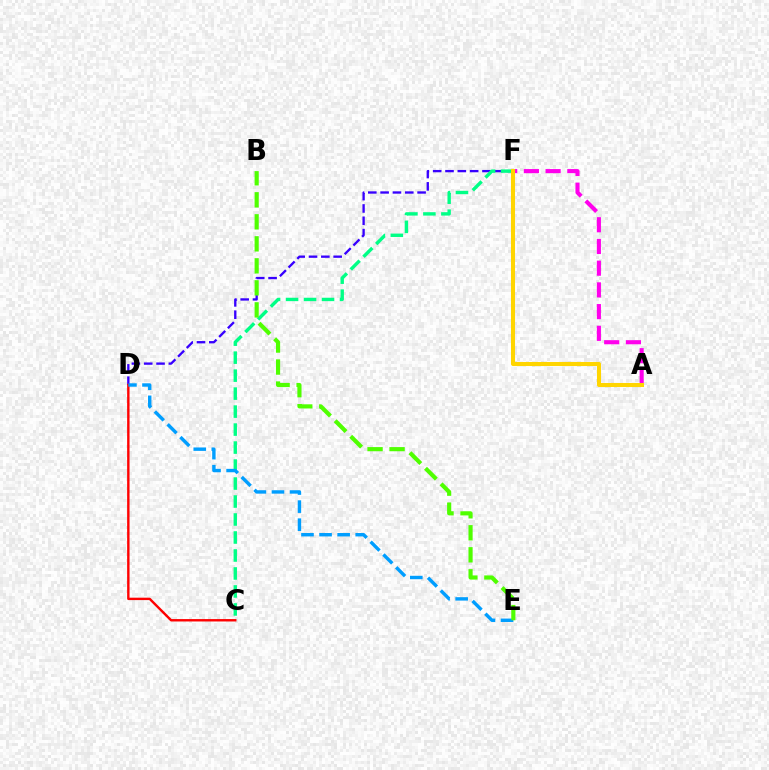{('D', 'F'): [{'color': '#3700ff', 'line_style': 'dashed', 'thickness': 1.67}], ('C', 'D'): [{'color': '#ff0000', 'line_style': 'solid', 'thickness': 1.73}], ('C', 'F'): [{'color': '#00ff86', 'line_style': 'dashed', 'thickness': 2.44}], ('A', 'F'): [{'color': '#ff00ed', 'line_style': 'dashed', 'thickness': 2.95}, {'color': '#ffd500', 'line_style': 'solid', 'thickness': 2.92}], ('D', 'E'): [{'color': '#009eff', 'line_style': 'dashed', 'thickness': 2.46}], ('B', 'E'): [{'color': '#4fff00', 'line_style': 'dashed', 'thickness': 2.99}]}